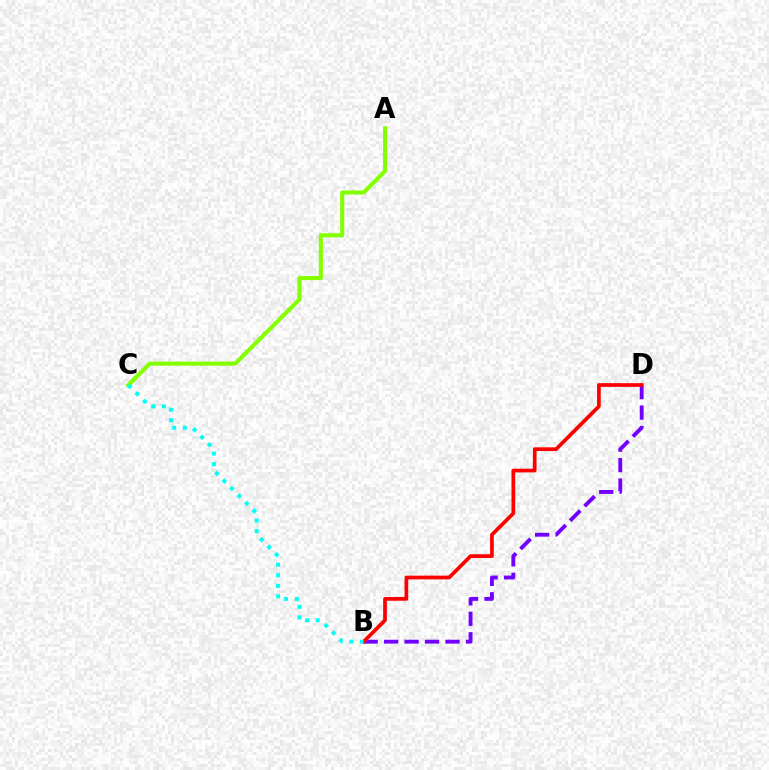{('A', 'C'): [{'color': '#84ff00', 'line_style': 'solid', 'thickness': 2.95}], ('B', 'D'): [{'color': '#7200ff', 'line_style': 'dashed', 'thickness': 2.78}, {'color': '#ff0000', 'line_style': 'solid', 'thickness': 2.67}], ('B', 'C'): [{'color': '#00fff6', 'line_style': 'dotted', 'thickness': 2.88}]}